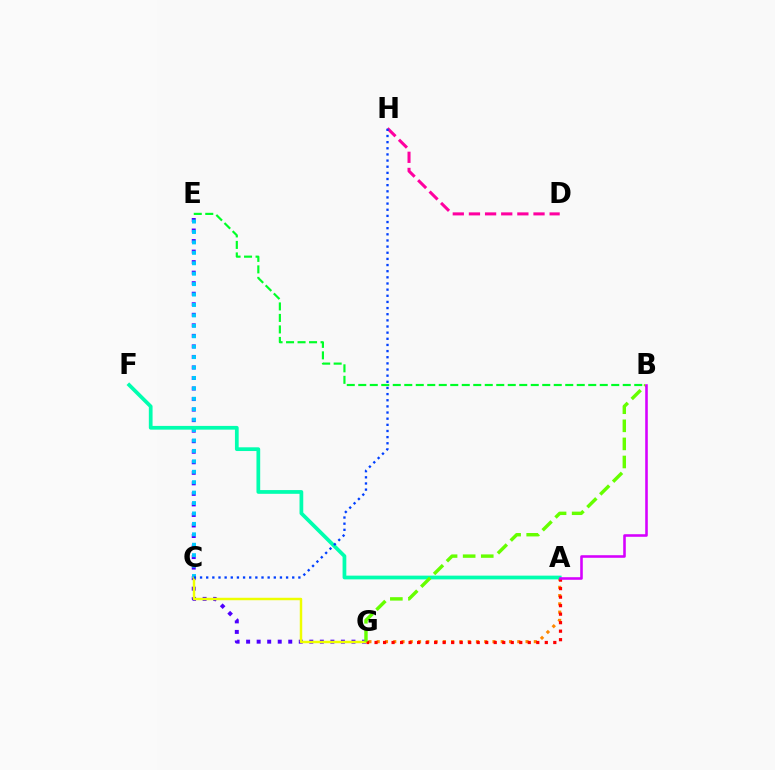{('E', 'G'): [{'color': '#4f00ff', 'line_style': 'dotted', 'thickness': 2.86}], ('D', 'H'): [{'color': '#ff00a0', 'line_style': 'dashed', 'thickness': 2.19}], ('C', 'E'): [{'color': '#00c7ff', 'line_style': 'dotted', 'thickness': 2.83}], ('B', 'E'): [{'color': '#00ff27', 'line_style': 'dashed', 'thickness': 1.56}], ('C', 'G'): [{'color': '#eeff00', 'line_style': 'solid', 'thickness': 1.77}], ('A', 'G'): [{'color': '#ff8800', 'line_style': 'dotted', 'thickness': 2.25}, {'color': '#ff0000', 'line_style': 'dotted', 'thickness': 2.31}], ('A', 'F'): [{'color': '#00ffaf', 'line_style': 'solid', 'thickness': 2.69}], ('B', 'G'): [{'color': '#66ff00', 'line_style': 'dashed', 'thickness': 2.46}], ('C', 'H'): [{'color': '#003fff', 'line_style': 'dotted', 'thickness': 1.67}], ('A', 'B'): [{'color': '#d600ff', 'line_style': 'solid', 'thickness': 1.85}]}